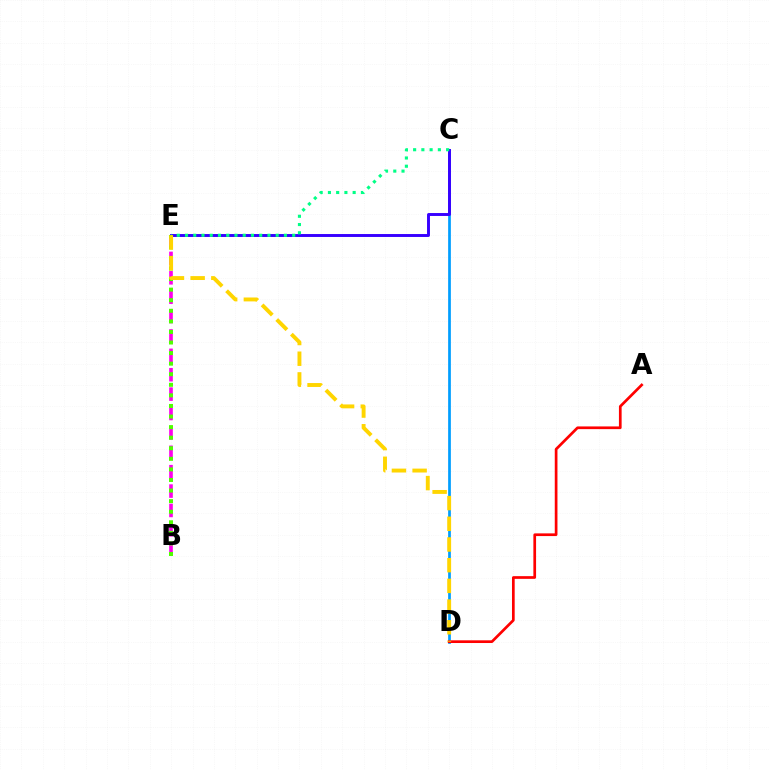{('C', 'D'): [{'color': '#009eff', 'line_style': 'solid', 'thickness': 1.96}], ('B', 'E'): [{'color': '#ff00ed', 'line_style': 'dashed', 'thickness': 2.63}, {'color': '#4fff00', 'line_style': 'dotted', 'thickness': 2.87}], ('A', 'D'): [{'color': '#ff0000', 'line_style': 'solid', 'thickness': 1.94}], ('C', 'E'): [{'color': '#3700ff', 'line_style': 'solid', 'thickness': 2.11}, {'color': '#00ff86', 'line_style': 'dotted', 'thickness': 2.24}], ('D', 'E'): [{'color': '#ffd500', 'line_style': 'dashed', 'thickness': 2.81}]}